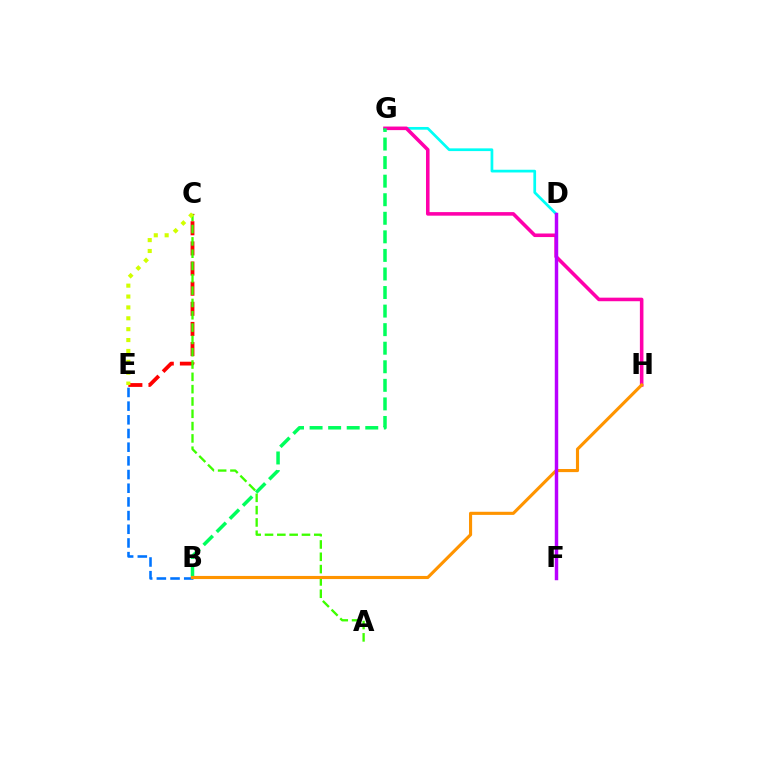{('C', 'E'): [{'color': '#ff0000', 'line_style': 'dashed', 'thickness': 2.74}, {'color': '#d1ff00', 'line_style': 'dotted', 'thickness': 2.96}], ('B', 'E'): [{'color': '#0074ff', 'line_style': 'dashed', 'thickness': 1.86}], ('D', 'F'): [{'color': '#2500ff', 'line_style': 'dotted', 'thickness': 2.04}, {'color': '#b900ff', 'line_style': 'solid', 'thickness': 2.49}], ('D', 'G'): [{'color': '#00fff6', 'line_style': 'solid', 'thickness': 1.96}], ('A', 'C'): [{'color': '#3dff00', 'line_style': 'dashed', 'thickness': 1.67}], ('G', 'H'): [{'color': '#ff00ac', 'line_style': 'solid', 'thickness': 2.57}], ('B', 'G'): [{'color': '#00ff5c', 'line_style': 'dashed', 'thickness': 2.52}], ('B', 'H'): [{'color': '#ff9400', 'line_style': 'solid', 'thickness': 2.25}]}